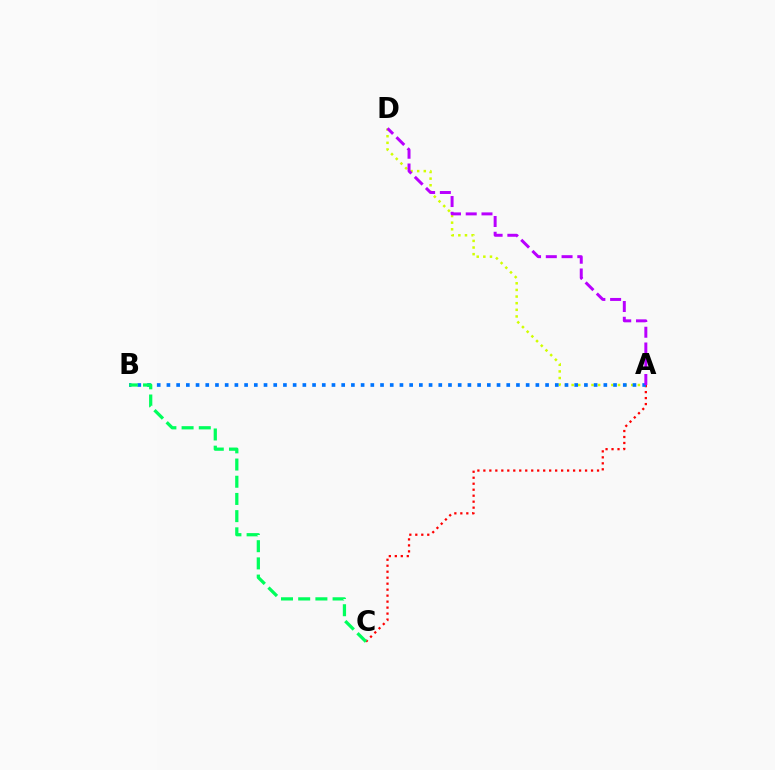{('A', 'C'): [{'color': '#ff0000', 'line_style': 'dotted', 'thickness': 1.63}], ('A', 'D'): [{'color': '#d1ff00', 'line_style': 'dotted', 'thickness': 1.8}, {'color': '#b900ff', 'line_style': 'dashed', 'thickness': 2.14}], ('A', 'B'): [{'color': '#0074ff', 'line_style': 'dotted', 'thickness': 2.64}], ('B', 'C'): [{'color': '#00ff5c', 'line_style': 'dashed', 'thickness': 2.34}]}